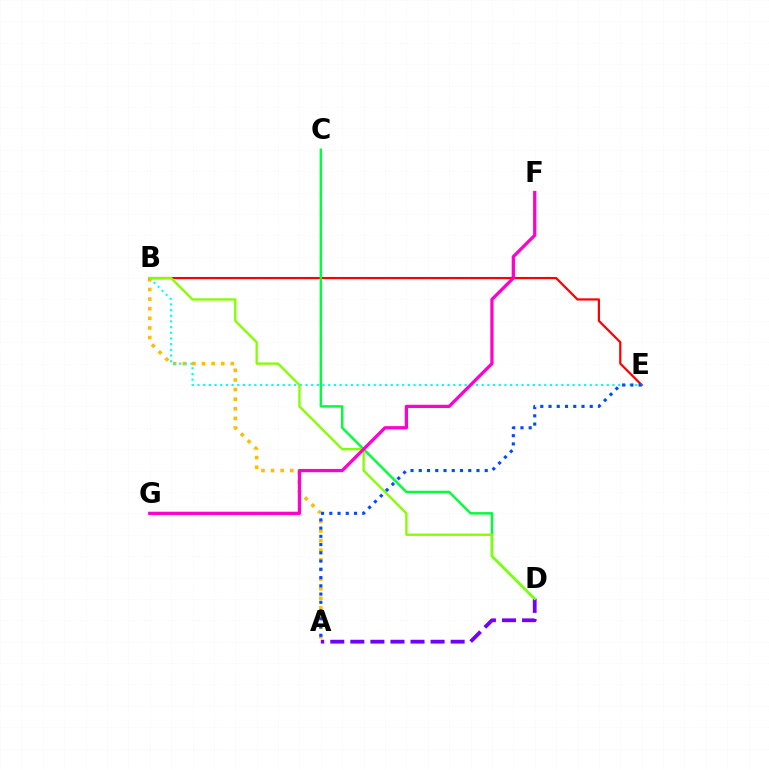{('A', 'B'): [{'color': '#ffbd00', 'line_style': 'dotted', 'thickness': 2.61}], ('B', 'E'): [{'color': '#ff0000', 'line_style': 'solid', 'thickness': 1.59}, {'color': '#00fff6', 'line_style': 'dotted', 'thickness': 1.54}], ('C', 'D'): [{'color': '#00ff39', 'line_style': 'solid', 'thickness': 1.75}], ('A', 'D'): [{'color': '#7200ff', 'line_style': 'dashed', 'thickness': 2.73}], ('B', 'D'): [{'color': '#84ff00', 'line_style': 'solid', 'thickness': 1.68}], ('A', 'E'): [{'color': '#004bff', 'line_style': 'dotted', 'thickness': 2.24}], ('F', 'G'): [{'color': '#ff00cf', 'line_style': 'solid', 'thickness': 2.34}]}